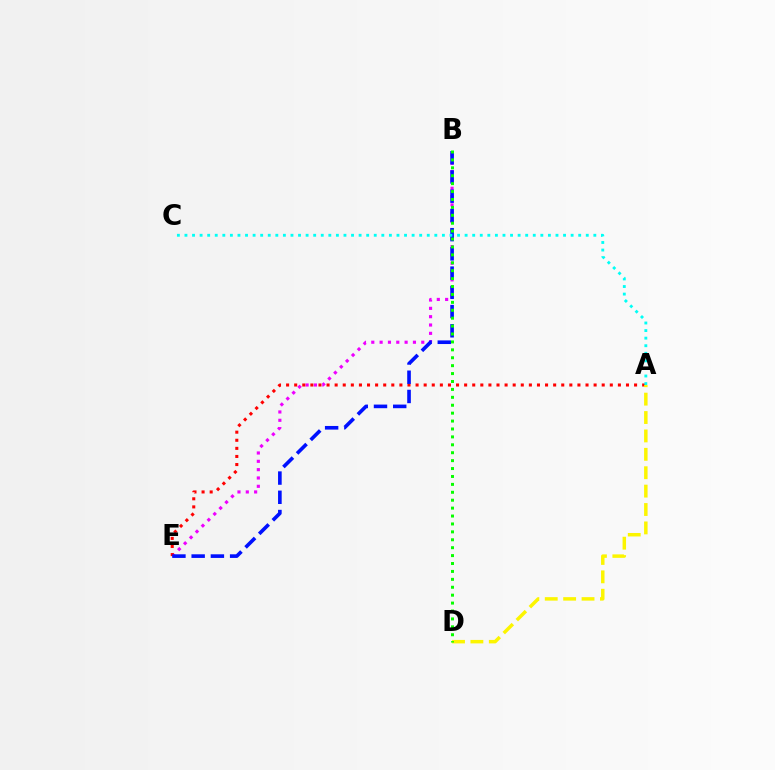{('B', 'E'): [{'color': '#ee00ff', 'line_style': 'dotted', 'thickness': 2.26}, {'color': '#0010ff', 'line_style': 'dashed', 'thickness': 2.61}], ('A', 'E'): [{'color': '#ff0000', 'line_style': 'dotted', 'thickness': 2.2}], ('A', 'D'): [{'color': '#fcf500', 'line_style': 'dashed', 'thickness': 2.5}], ('B', 'D'): [{'color': '#08ff00', 'line_style': 'dotted', 'thickness': 2.15}], ('A', 'C'): [{'color': '#00fff6', 'line_style': 'dotted', 'thickness': 2.06}]}